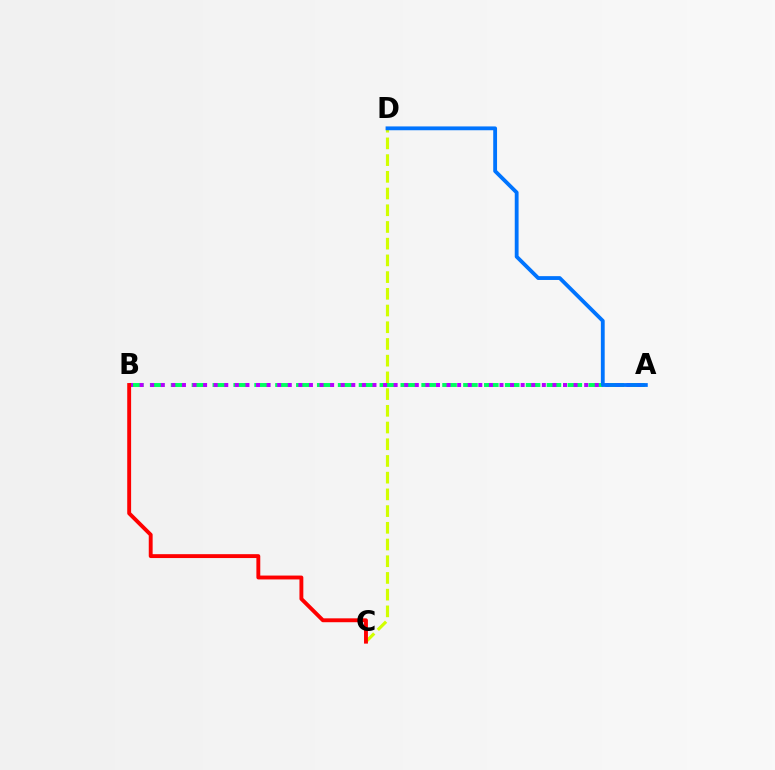{('C', 'D'): [{'color': '#d1ff00', 'line_style': 'dashed', 'thickness': 2.27}], ('A', 'B'): [{'color': '#00ff5c', 'line_style': 'dashed', 'thickness': 2.84}, {'color': '#b900ff', 'line_style': 'dotted', 'thickness': 2.88}], ('B', 'C'): [{'color': '#ff0000', 'line_style': 'solid', 'thickness': 2.79}], ('A', 'D'): [{'color': '#0074ff', 'line_style': 'solid', 'thickness': 2.75}]}